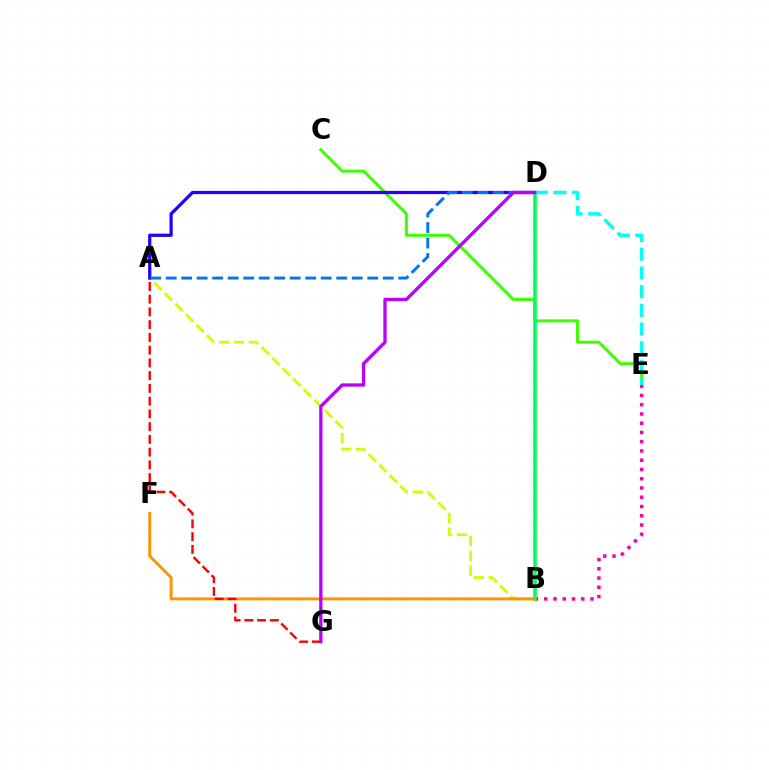{('A', 'B'): [{'color': '#d1ff00', 'line_style': 'dashed', 'thickness': 2.02}], ('C', 'E'): [{'color': '#3dff00', 'line_style': 'solid', 'thickness': 2.14}], ('B', 'E'): [{'color': '#ff00ac', 'line_style': 'dotted', 'thickness': 2.51}], ('A', 'D'): [{'color': '#2500ff', 'line_style': 'solid', 'thickness': 2.34}, {'color': '#0074ff', 'line_style': 'dashed', 'thickness': 2.11}], ('B', 'D'): [{'color': '#00ff5c', 'line_style': 'solid', 'thickness': 2.59}], ('D', 'E'): [{'color': '#00fff6', 'line_style': 'dashed', 'thickness': 2.54}], ('B', 'F'): [{'color': '#ff9400', 'line_style': 'solid', 'thickness': 2.12}], ('A', 'G'): [{'color': '#ff0000', 'line_style': 'dashed', 'thickness': 1.73}], ('D', 'G'): [{'color': '#b900ff', 'line_style': 'solid', 'thickness': 2.37}]}